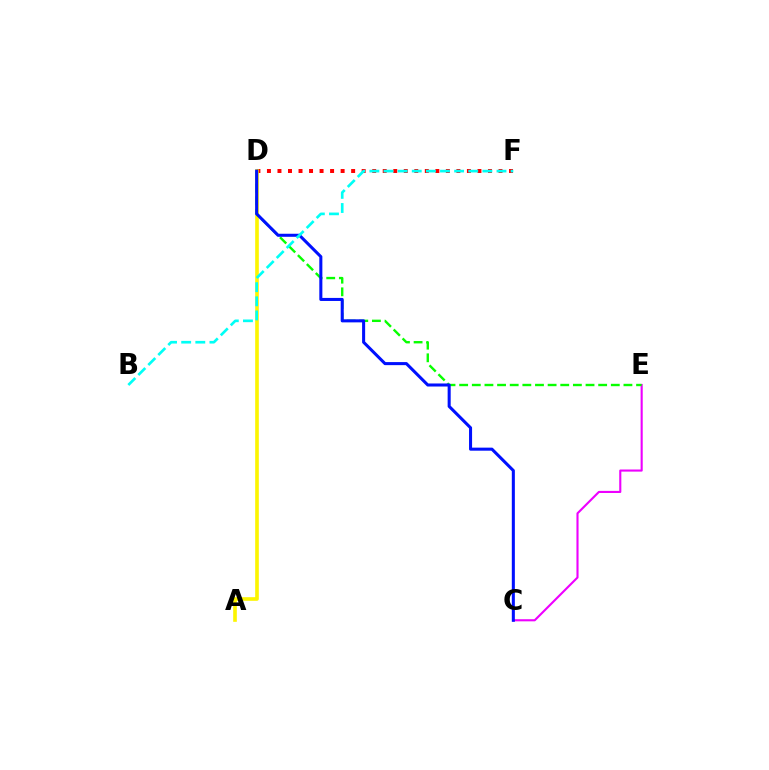{('D', 'F'): [{'color': '#ff0000', 'line_style': 'dotted', 'thickness': 2.86}], ('A', 'D'): [{'color': '#fcf500', 'line_style': 'solid', 'thickness': 2.61}], ('C', 'E'): [{'color': '#ee00ff', 'line_style': 'solid', 'thickness': 1.52}], ('D', 'E'): [{'color': '#08ff00', 'line_style': 'dashed', 'thickness': 1.72}], ('C', 'D'): [{'color': '#0010ff', 'line_style': 'solid', 'thickness': 2.19}], ('B', 'F'): [{'color': '#00fff6', 'line_style': 'dashed', 'thickness': 1.92}]}